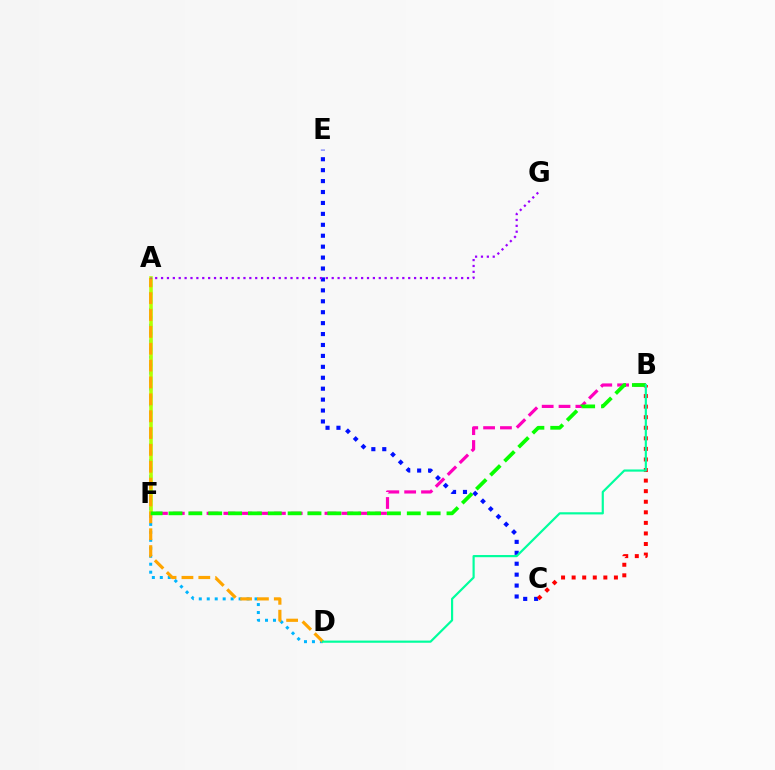{('A', 'D'): [{'color': '#00b5ff', 'line_style': 'dotted', 'thickness': 2.16}, {'color': '#ffa500', 'line_style': 'dashed', 'thickness': 2.29}], ('A', 'F'): [{'color': '#b3ff00', 'line_style': 'solid', 'thickness': 2.56}], ('B', 'F'): [{'color': '#ff00bd', 'line_style': 'dashed', 'thickness': 2.29}, {'color': '#08ff00', 'line_style': 'dashed', 'thickness': 2.7}], ('C', 'E'): [{'color': '#0010ff', 'line_style': 'dotted', 'thickness': 2.97}], ('B', 'C'): [{'color': '#ff0000', 'line_style': 'dotted', 'thickness': 2.87}], ('A', 'G'): [{'color': '#9b00ff', 'line_style': 'dotted', 'thickness': 1.6}], ('B', 'D'): [{'color': '#00ff9d', 'line_style': 'solid', 'thickness': 1.57}]}